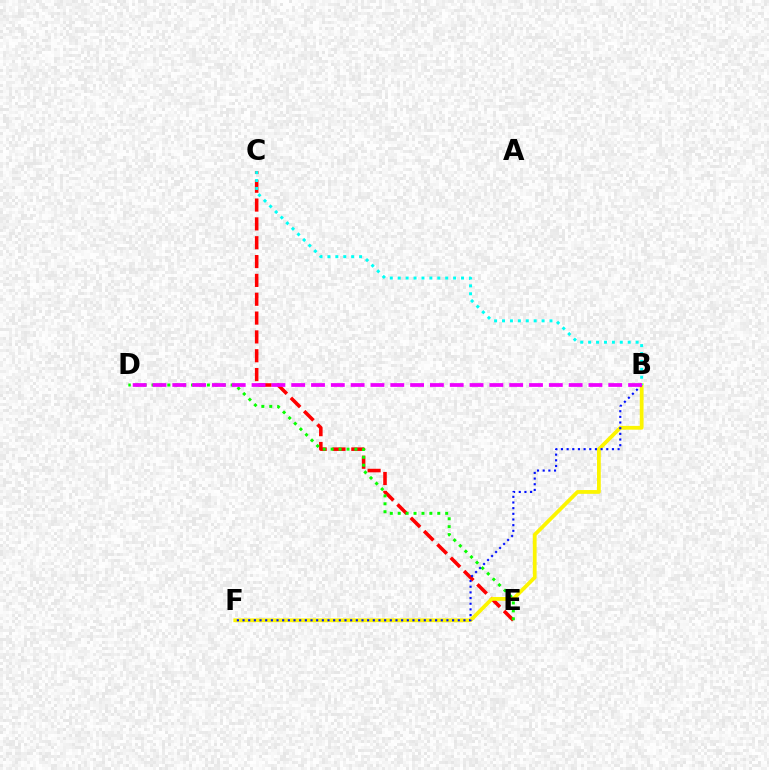{('C', 'E'): [{'color': '#ff0000', 'line_style': 'dashed', 'thickness': 2.56}], ('D', 'E'): [{'color': '#08ff00', 'line_style': 'dotted', 'thickness': 2.15}], ('B', 'F'): [{'color': '#fcf500', 'line_style': 'solid', 'thickness': 2.71}, {'color': '#0010ff', 'line_style': 'dotted', 'thickness': 1.54}], ('B', 'C'): [{'color': '#00fff6', 'line_style': 'dotted', 'thickness': 2.15}], ('B', 'D'): [{'color': '#ee00ff', 'line_style': 'dashed', 'thickness': 2.69}]}